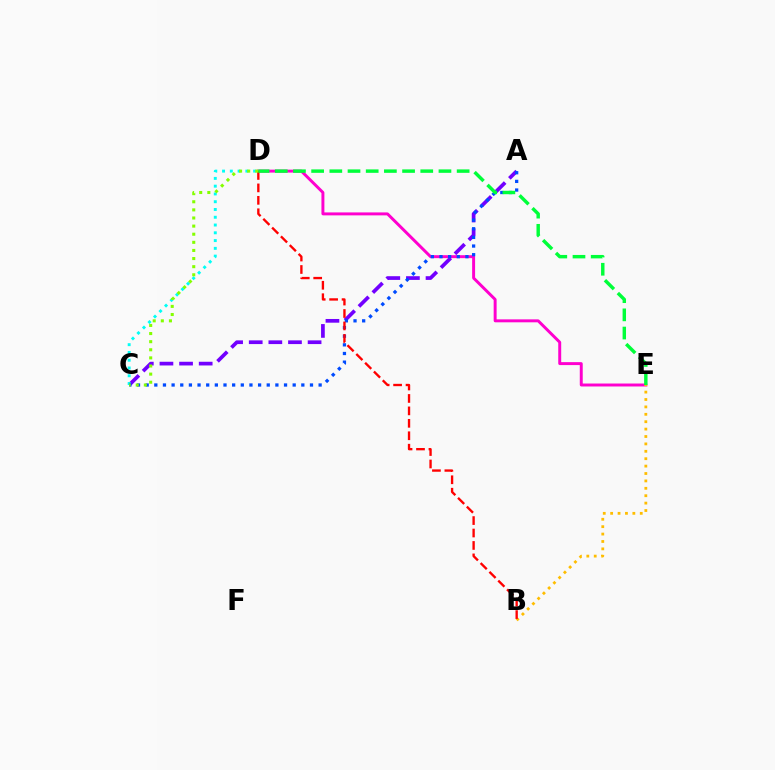{('A', 'C'): [{'color': '#7200ff', 'line_style': 'dashed', 'thickness': 2.67}, {'color': '#004bff', 'line_style': 'dotted', 'thickness': 2.35}], ('D', 'E'): [{'color': '#ff00cf', 'line_style': 'solid', 'thickness': 2.12}, {'color': '#00ff39', 'line_style': 'dashed', 'thickness': 2.47}], ('C', 'D'): [{'color': '#00fff6', 'line_style': 'dotted', 'thickness': 2.11}, {'color': '#84ff00', 'line_style': 'dotted', 'thickness': 2.2}], ('B', 'E'): [{'color': '#ffbd00', 'line_style': 'dotted', 'thickness': 2.01}], ('B', 'D'): [{'color': '#ff0000', 'line_style': 'dashed', 'thickness': 1.69}]}